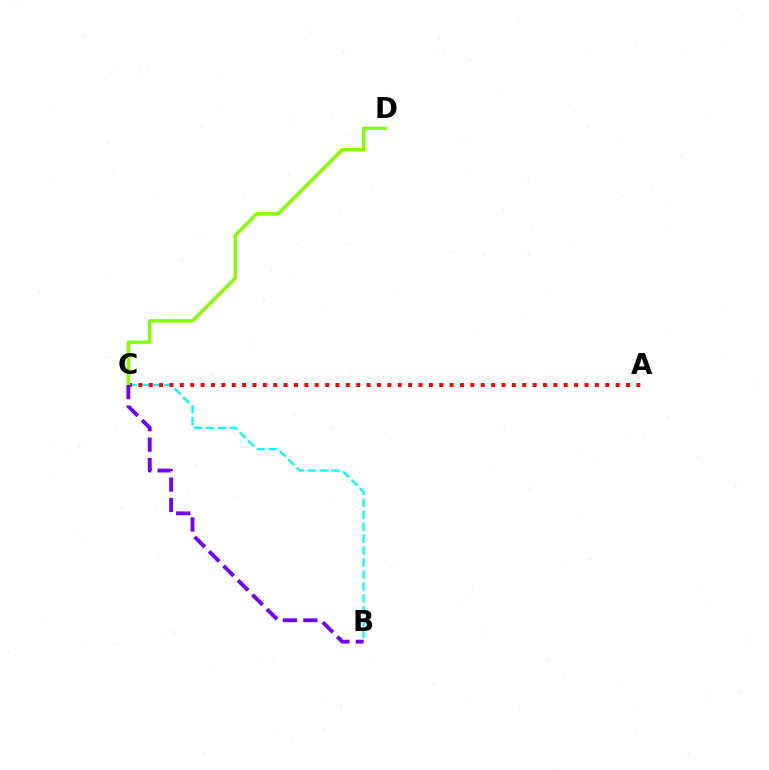{('B', 'C'): [{'color': '#00fff6', 'line_style': 'dashed', 'thickness': 1.62}, {'color': '#7200ff', 'line_style': 'dashed', 'thickness': 2.78}], ('A', 'C'): [{'color': '#ff0000', 'line_style': 'dotted', 'thickness': 2.82}], ('C', 'D'): [{'color': '#84ff00', 'line_style': 'solid', 'thickness': 2.44}]}